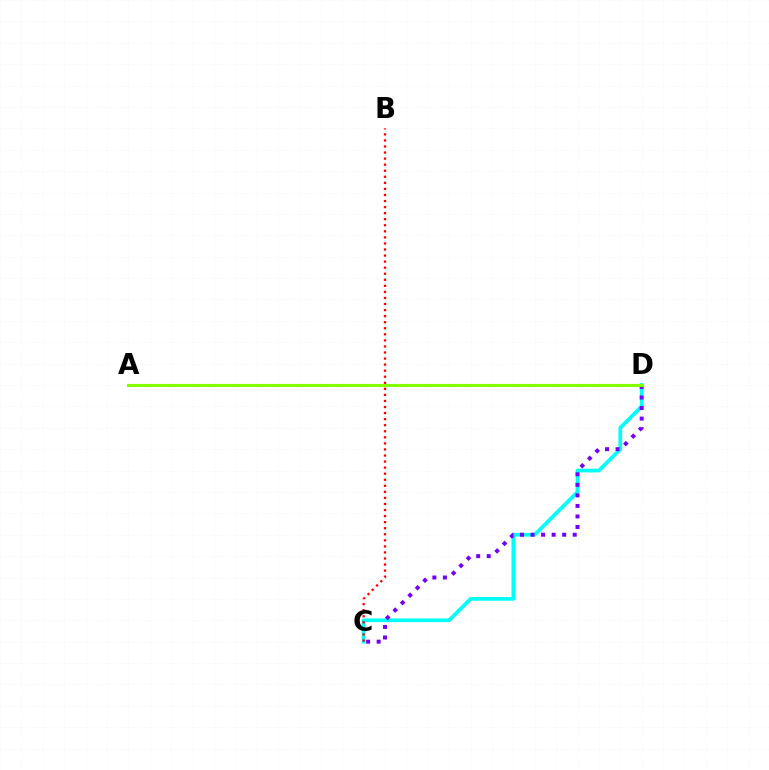{('C', 'D'): [{'color': '#00fff6', 'line_style': 'solid', 'thickness': 2.67}, {'color': '#7200ff', 'line_style': 'dotted', 'thickness': 2.86}], ('A', 'D'): [{'color': '#84ff00', 'line_style': 'solid', 'thickness': 2.23}], ('B', 'C'): [{'color': '#ff0000', 'line_style': 'dotted', 'thickness': 1.65}]}